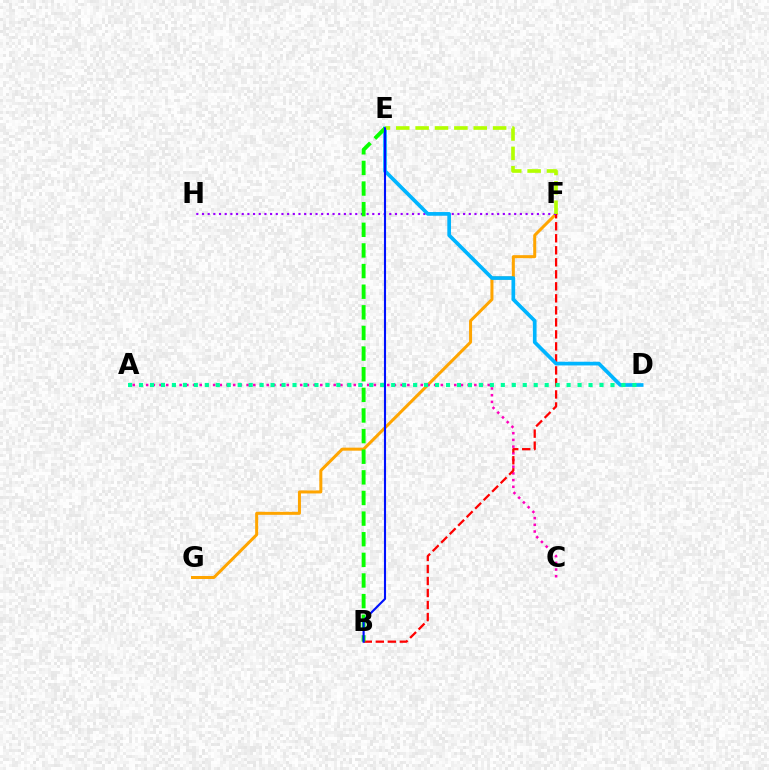{('F', 'G'): [{'color': '#ffa500', 'line_style': 'solid', 'thickness': 2.17}], ('A', 'C'): [{'color': '#ff00bd', 'line_style': 'dotted', 'thickness': 1.82}], ('B', 'F'): [{'color': '#ff0000', 'line_style': 'dashed', 'thickness': 1.63}], ('F', 'H'): [{'color': '#9b00ff', 'line_style': 'dotted', 'thickness': 1.54}], ('D', 'E'): [{'color': '#00b5ff', 'line_style': 'solid', 'thickness': 2.66}], ('B', 'E'): [{'color': '#08ff00', 'line_style': 'dashed', 'thickness': 2.8}, {'color': '#0010ff', 'line_style': 'solid', 'thickness': 1.52}], ('E', 'F'): [{'color': '#b3ff00', 'line_style': 'dashed', 'thickness': 2.63}], ('A', 'D'): [{'color': '#00ff9d', 'line_style': 'dotted', 'thickness': 2.98}]}